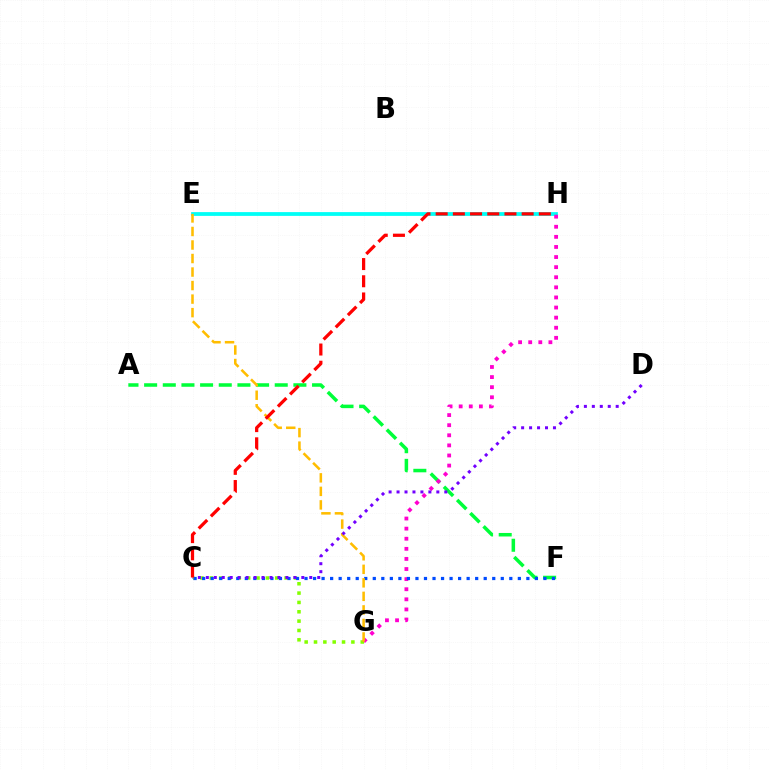{('A', 'F'): [{'color': '#00ff39', 'line_style': 'dashed', 'thickness': 2.53}], ('E', 'H'): [{'color': '#00fff6', 'line_style': 'solid', 'thickness': 2.72}], ('C', 'G'): [{'color': '#84ff00', 'line_style': 'dotted', 'thickness': 2.54}], ('G', 'H'): [{'color': '#ff00cf', 'line_style': 'dotted', 'thickness': 2.74}], ('C', 'F'): [{'color': '#004bff', 'line_style': 'dotted', 'thickness': 2.32}], ('E', 'G'): [{'color': '#ffbd00', 'line_style': 'dashed', 'thickness': 1.84}], ('C', 'D'): [{'color': '#7200ff', 'line_style': 'dotted', 'thickness': 2.16}], ('C', 'H'): [{'color': '#ff0000', 'line_style': 'dashed', 'thickness': 2.34}]}